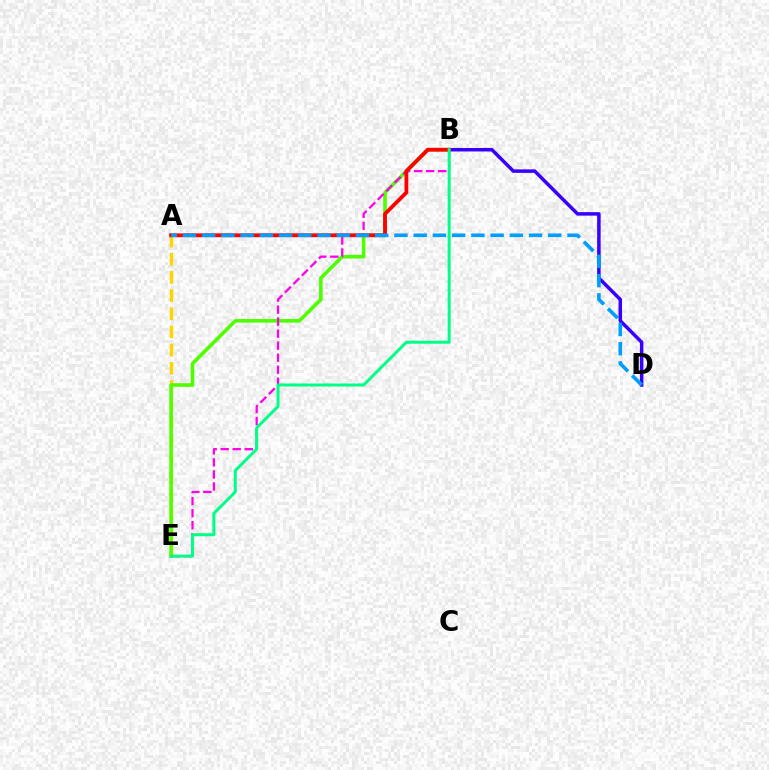{('A', 'E'): [{'color': '#ffd500', 'line_style': 'dashed', 'thickness': 2.47}], ('B', 'D'): [{'color': '#3700ff', 'line_style': 'solid', 'thickness': 2.52}], ('B', 'E'): [{'color': '#4fff00', 'line_style': 'solid', 'thickness': 2.6}, {'color': '#ff00ed', 'line_style': 'dashed', 'thickness': 1.63}, {'color': '#00ff86', 'line_style': 'solid', 'thickness': 2.16}], ('A', 'B'): [{'color': '#ff0000', 'line_style': 'solid', 'thickness': 2.73}], ('A', 'D'): [{'color': '#009eff', 'line_style': 'dashed', 'thickness': 2.61}]}